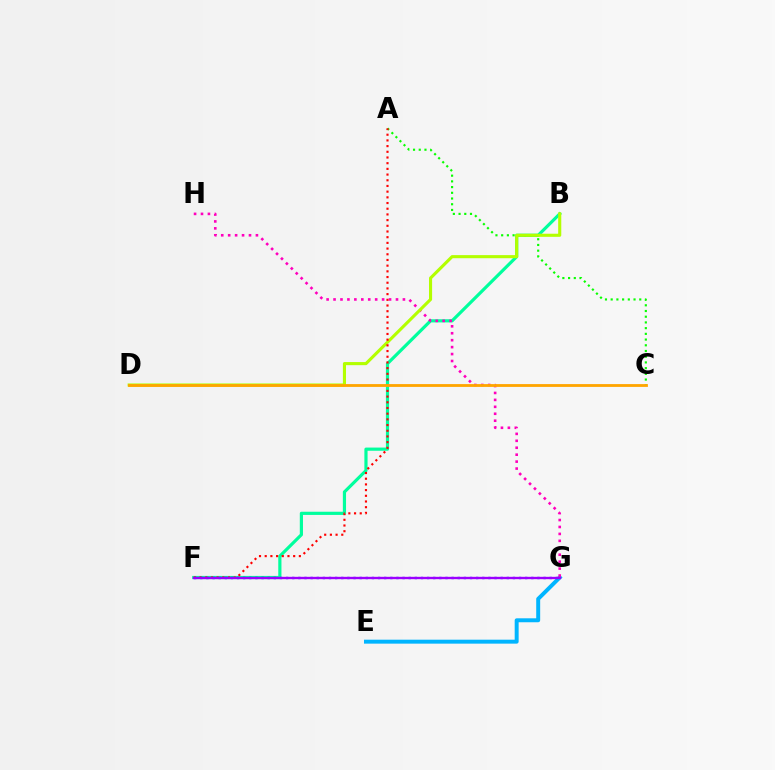{('E', 'G'): [{'color': '#00b5ff', 'line_style': 'solid', 'thickness': 2.85}], ('B', 'F'): [{'color': '#00ff9d', 'line_style': 'solid', 'thickness': 2.29}], ('A', 'C'): [{'color': '#08ff00', 'line_style': 'dotted', 'thickness': 1.55}], ('G', 'H'): [{'color': '#ff00bd', 'line_style': 'dotted', 'thickness': 1.89}], ('B', 'D'): [{'color': '#b3ff00', 'line_style': 'solid', 'thickness': 2.23}], ('F', 'G'): [{'color': '#0010ff', 'line_style': 'dotted', 'thickness': 1.67}, {'color': '#9b00ff', 'line_style': 'solid', 'thickness': 1.69}], ('A', 'F'): [{'color': '#ff0000', 'line_style': 'dotted', 'thickness': 1.55}], ('C', 'D'): [{'color': '#ffa500', 'line_style': 'solid', 'thickness': 2.03}]}